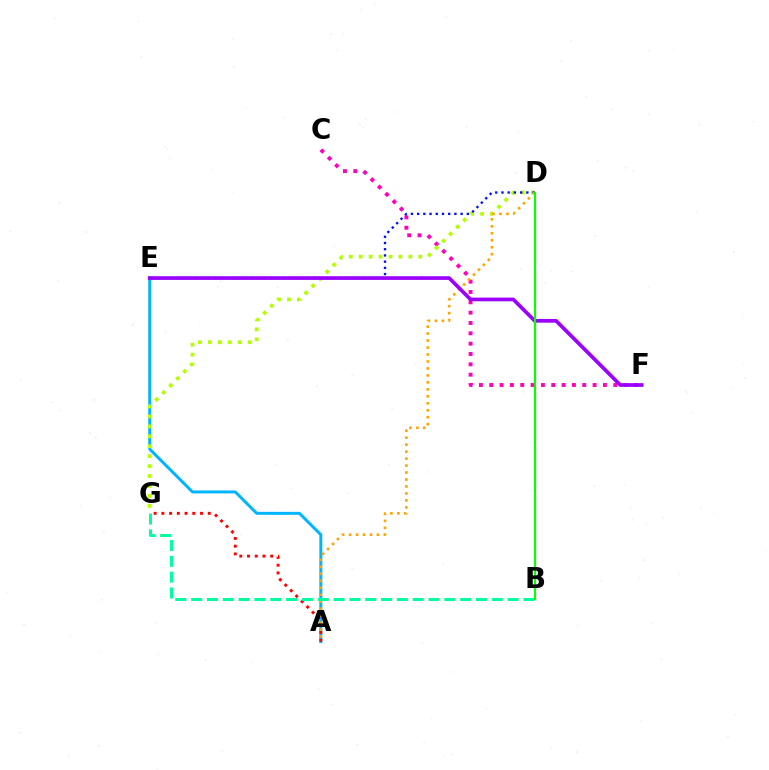{('A', 'E'): [{'color': '#00b5ff', 'line_style': 'solid', 'thickness': 2.14}], ('C', 'F'): [{'color': '#ff00bd', 'line_style': 'dotted', 'thickness': 2.81}], ('A', 'G'): [{'color': '#ff0000', 'line_style': 'dotted', 'thickness': 2.1}], ('D', 'G'): [{'color': '#b3ff00', 'line_style': 'dotted', 'thickness': 2.7}], ('D', 'E'): [{'color': '#0010ff', 'line_style': 'dotted', 'thickness': 1.69}], ('A', 'D'): [{'color': '#ffa500', 'line_style': 'dotted', 'thickness': 1.89}], ('B', 'G'): [{'color': '#00ff9d', 'line_style': 'dashed', 'thickness': 2.15}], ('E', 'F'): [{'color': '#9b00ff', 'line_style': 'solid', 'thickness': 2.66}], ('B', 'D'): [{'color': '#08ff00', 'line_style': 'solid', 'thickness': 1.55}]}